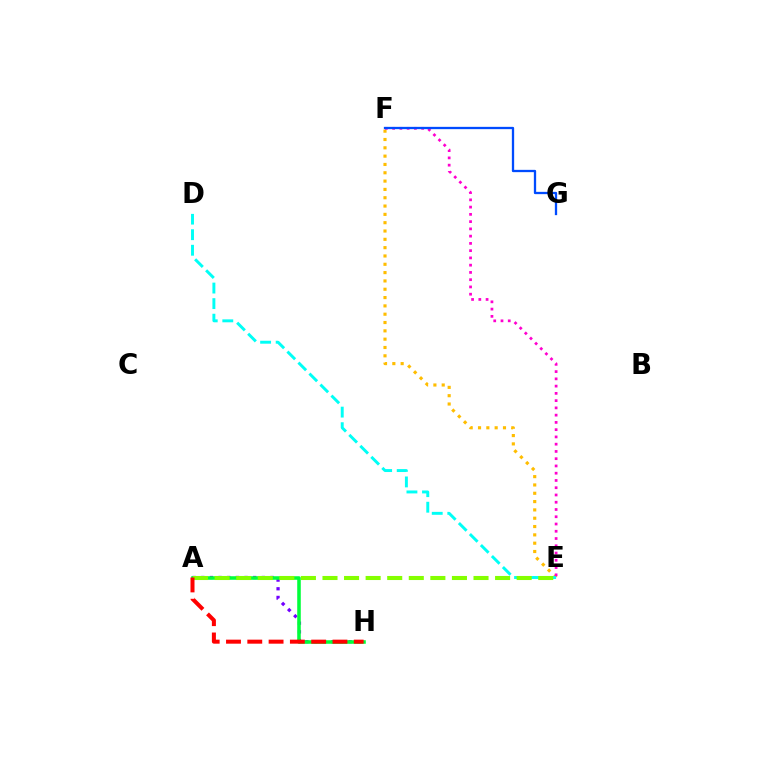{('A', 'H'): [{'color': '#7200ff', 'line_style': 'dotted', 'thickness': 2.35}, {'color': '#00ff39', 'line_style': 'solid', 'thickness': 2.56}, {'color': '#ff0000', 'line_style': 'dashed', 'thickness': 2.89}], ('E', 'F'): [{'color': '#ffbd00', 'line_style': 'dotted', 'thickness': 2.26}, {'color': '#ff00cf', 'line_style': 'dotted', 'thickness': 1.97}], ('D', 'E'): [{'color': '#00fff6', 'line_style': 'dashed', 'thickness': 2.11}], ('F', 'G'): [{'color': '#004bff', 'line_style': 'solid', 'thickness': 1.65}], ('A', 'E'): [{'color': '#84ff00', 'line_style': 'dashed', 'thickness': 2.93}]}